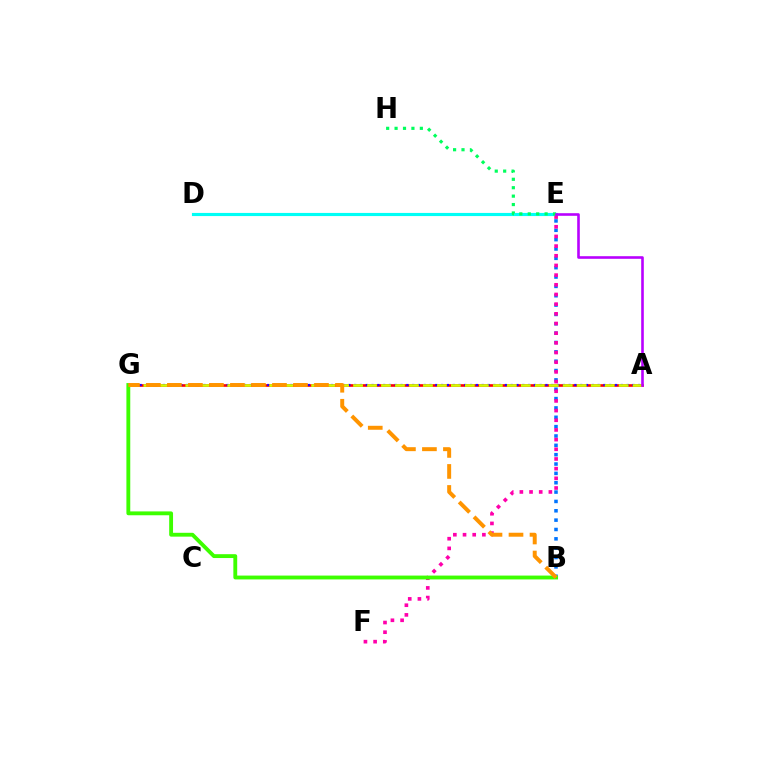{('B', 'E'): [{'color': '#0074ff', 'line_style': 'dotted', 'thickness': 2.54}], ('D', 'E'): [{'color': '#00fff6', 'line_style': 'solid', 'thickness': 2.26}], ('A', 'G'): [{'color': '#ff0000', 'line_style': 'solid', 'thickness': 1.9}, {'color': '#2500ff', 'line_style': 'dotted', 'thickness': 1.58}, {'color': '#d1ff00', 'line_style': 'dashed', 'thickness': 1.9}], ('E', 'F'): [{'color': '#ff00ac', 'line_style': 'dotted', 'thickness': 2.63}], ('E', 'H'): [{'color': '#00ff5c', 'line_style': 'dotted', 'thickness': 2.29}], ('B', 'G'): [{'color': '#3dff00', 'line_style': 'solid', 'thickness': 2.77}, {'color': '#ff9400', 'line_style': 'dashed', 'thickness': 2.85}], ('A', 'E'): [{'color': '#b900ff', 'line_style': 'solid', 'thickness': 1.88}]}